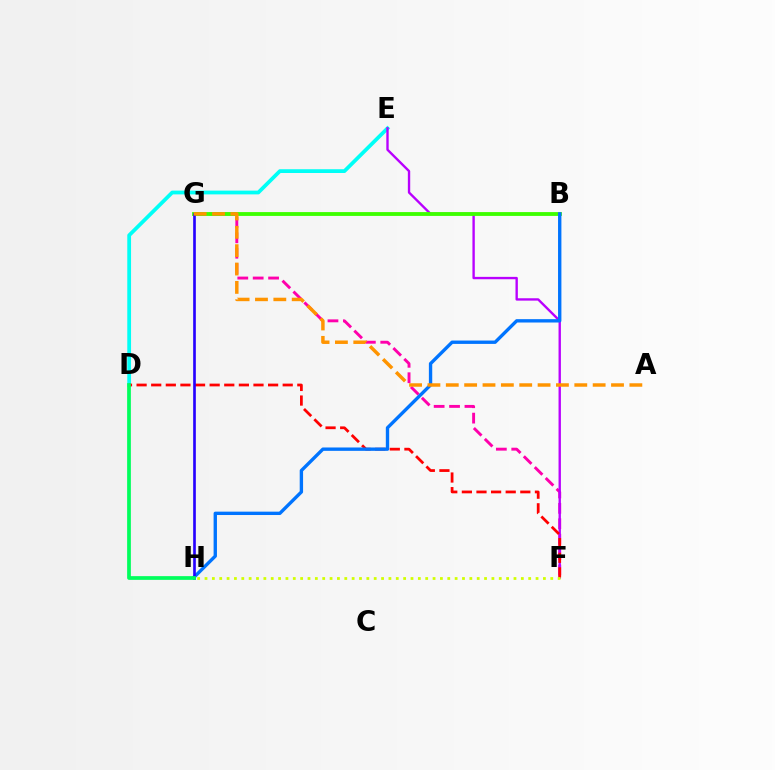{('D', 'E'): [{'color': '#00fff6', 'line_style': 'solid', 'thickness': 2.71}], ('F', 'G'): [{'color': '#ff00ac', 'line_style': 'dashed', 'thickness': 2.09}], ('E', 'F'): [{'color': '#b900ff', 'line_style': 'solid', 'thickness': 1.71}], ('B', 'G'): [{'color': '#3dff00', 'line_style': 'solid', 'thickness': 2.75}], ('D', 'F'): [{'color': '#ff0000', 'line_style': 'dashed', 'thickness': 1.98}], ('B', 'H'): [{'color': '#0074ff', 'line_style': 'solid', 'thickness': 2.42}], ('F', 'H'): [{'color': '#d1ff00', 'line_style': 'dotted', 'thickness': 2.0}], ('G', 'H'): [{'color': '#2500ff', 'line_style': 'solid', 'thickness': 1.91}], ('D', 'H'): [{'color': '#00ff5c', 'line_style': 'solid', 'thickness': 2.68}], ('A', 'G'): [{'color': '#ff9400', 'line_style': 'dashed', 'thickness': 2.49}]}